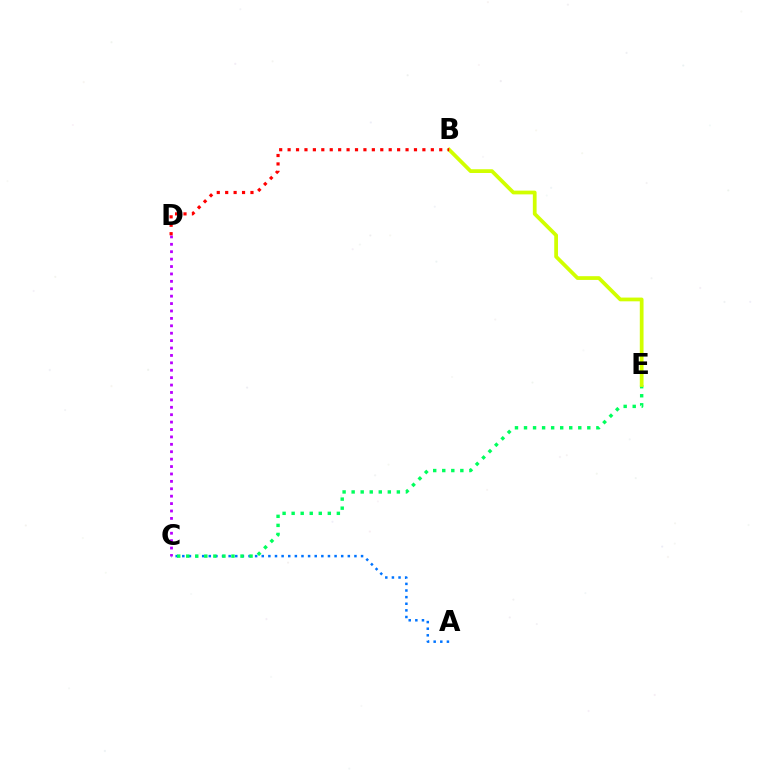{('A', 'C'): [{'color': '#0074ff', 'line_style': 'dotted', 'thickness': 1.8}], ('C', 'E'): [{'color': '#00ff5c', 'line_style': 'dotted', 'thickness': 2.46}], ('B', 'E'): [{'color': '#d1ff00', 'line_style': 'solid', 'thickness': 2.7}], ('C', 'D'): [{'color': '#b900ff', 'line_style': 'dotted', 'thickness': 2.01}], ('B', 'D'): [{'color': '#ff0000', 'line_style': 'dotted', 'thickness': 2.29}]}